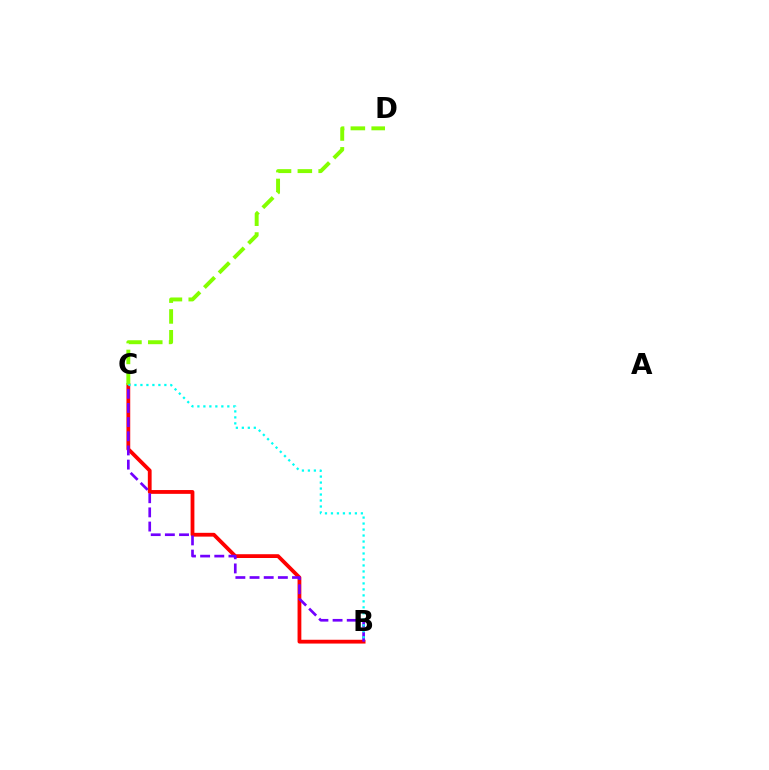{('B', 'C'): [{'color': '#ff0000', 'line_style': 'solid', 'thickness': 2.73}, {'color': '#7200ff', 'line_style': 'dashed', 'thickness': 1.92}, {'color': '#00fff6', 'line_style': 'dotted', 'thickness': 1.63}], ('C', 'D'): [{'color': '#84ff00', 'line_style': 'dashed', 'thickness': 2.83}]}